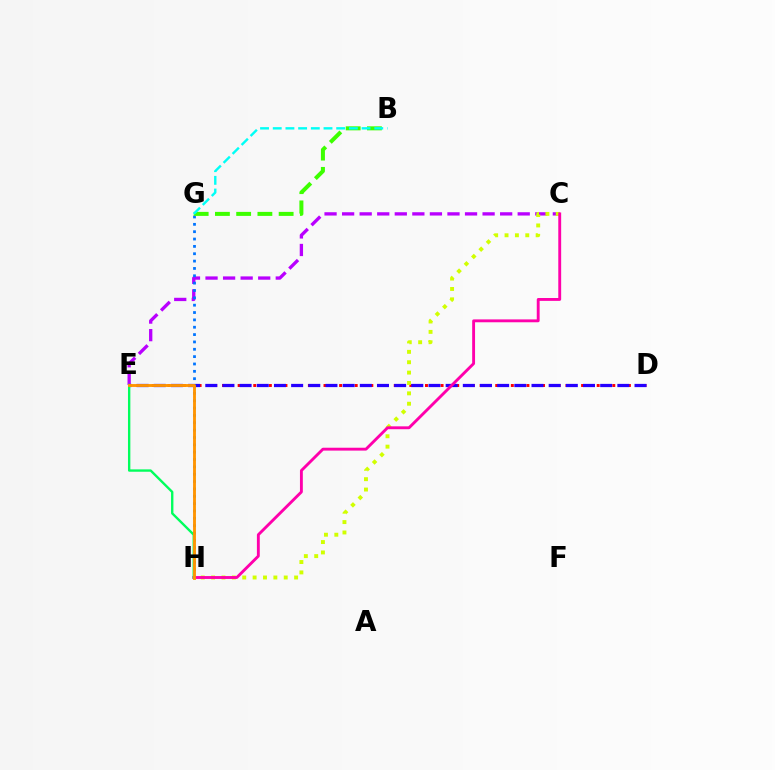{('D', 'E'): [{'color': '#ff0000', 'line_style': 'dotted', 'thickness': 2.12}, {'color': '#2500ff', 'line_style': 'dashed', 'thickness': 2.33}], ('C', 'E'): [{'color': '#b900ff', 'line_style': 'dashed', 'thickness': 2.39}], ('C', 'H'): [{'color': '#d1ff00', 'line_style': 'dotted', 'thickness': 2.82}, {'color': '#ff00ac', 'line_style': 'solid', 'thickness': 2.07}], ('G', 'H'): [{'color': '#0074ff', 'line_style': 'dotted', 'thickness': 2.0}], ('E', 'H'): [{'color': '#00ff5c', 'line_style': 'solid', 'thickness': 1.71}, {'color': '#ff9400', 'line_style': 'solid', 'thickness': 2.07}], ('B', 'G'): [{'color': '#3dff00', 'line_style': 'dashed', 'thickness': 2.89}, {'color': '#00fff6', 'line_style': 'dashed', 'thickness': 1.72}]}